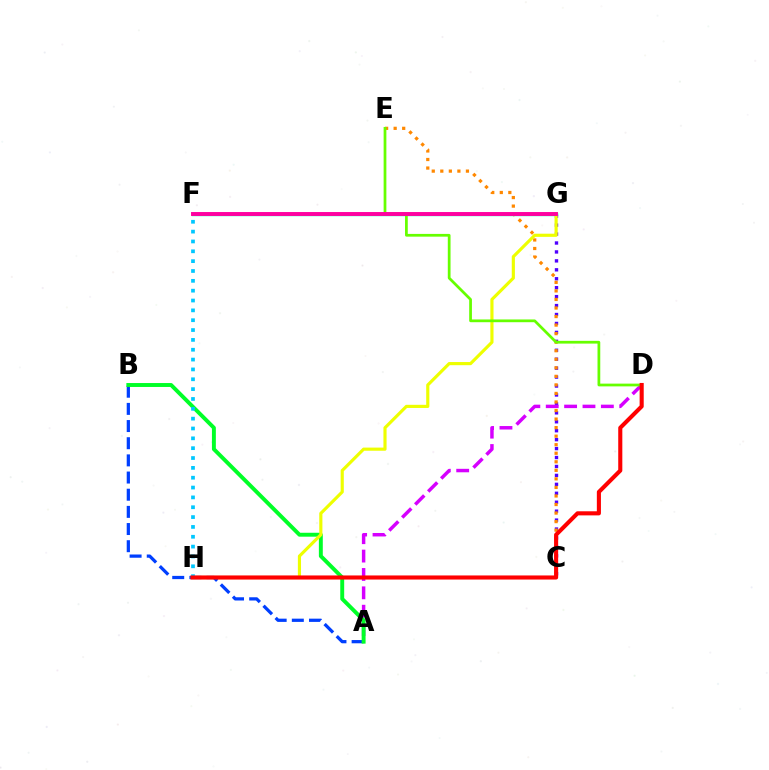{('C', 'G'): [{'color': '#4f00ff', 'line_style': 'dotted', 'thickness': 2.43}], ('A', 'D'): [{'color': '#d600ff', 'line_style': 'dashed', 'thickness': 2.5}], ('A', 'B'): [{'color': '#003fff', 'line_style': 'dashed', 'thickness': 2.33}, {'color': '#00ff27', 'line_style': 'solid', 'thickness': 2.82}], ('C', 'E'): [{'color': '#ff8800', 'line_style': 'dotted', 'thickness': 2.32}], ('F', 'G'): [{'color': '#00ffaf', 'line_style': 'solid', 'thickness': 2.44}, {'color': '#ff00a0', 'line_style': 'solid', 'thickness': 2.82}], ('G', 'H'): [{'color': '#eeff00', 'line_style': 'solid', 'thickness': 2.27}], ('D', 'E'): [{'color': '#66ff00', 'line_style': 'solid', 'thickness': 1.98}], ('F', 'H'): [{'color': '#00c7ff', 'line_style': 'dotted', 'thickness': 2.67}], ('D', 'H'): [{'color': '#ff0000', 'line_style': 'solid', 'thickness': 2.95}]}